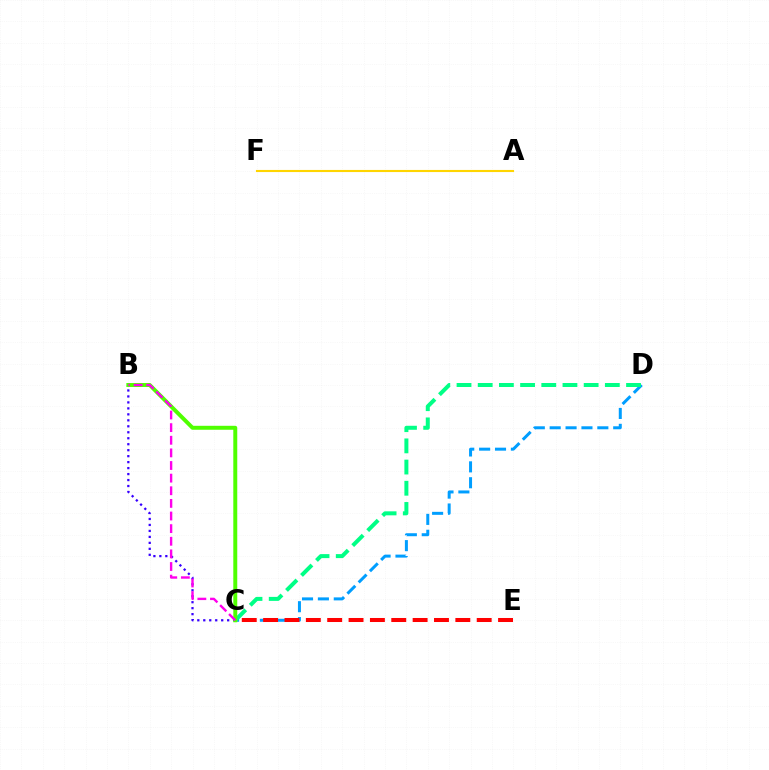{('A', 'F'): [{'color': '#ffd500', 'line_style': 'solid', 'thickness': 1.52}], ('C', 'D'): [{'color': '#009eff', 'line_style': 'dashed', 'thickness': 2.16}, {'color': '#00ff86', 'line_style': 'dashed', 'thickness': 2.88}], ('B', 'C'): [{'color': '#3700ff', 'line_style': 'dotted', 'thickness': 1.62}, {'color': '#4fff00', 'line_style': 'solid', 'thickness': 2.85}, {'color': '#ff00ed', 'line_style': 'dashed', 'thickness': 1.72}], ('C', 'E'): [{'color': '#ff0000', 'line_style': 'dashed', 'thickness': 2.9}]}